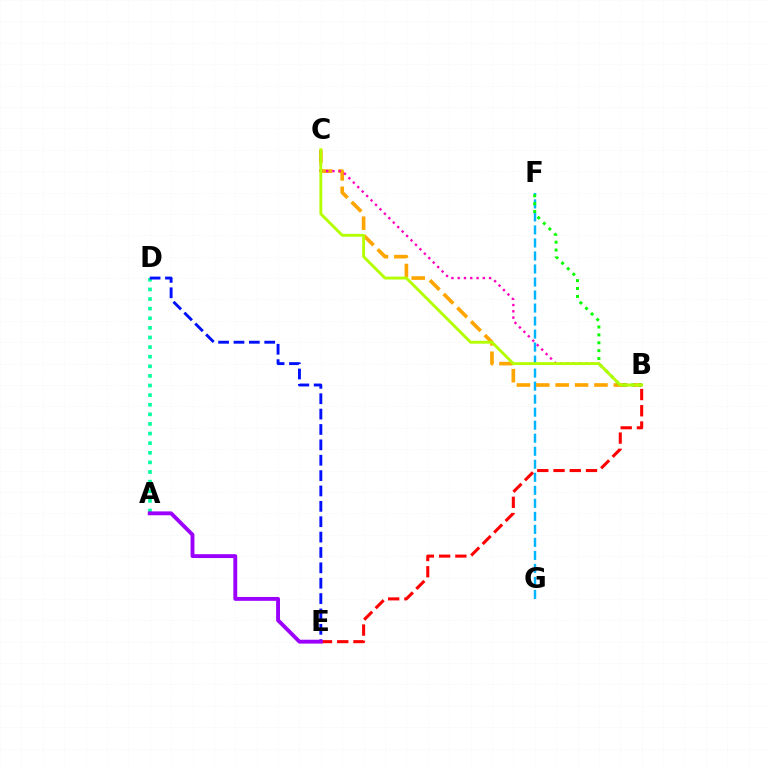{('A', 'D'): [{'color': '#00ff9d', 'line_style': 'dotted', 'thickness': 2.61}], ('F', 'G'): [{'color': '#00b5ff', 'line_style': 'dashed', 'thickness': 1.77}], ('B', 'E'): [{'color': '#ff0000', 'line_style': 'dashed', 'thickness': 2.21}], ('B', 'C'): [{'color': '#ffa500', 'line_style': 'dashed', 'thickness': 2.63}, {'color': '#ff00bd', 'line_style': 'dotted', 'thickness': 1.71}, {'color': '#b3ff00', 'line_style': 'solid', 'thickness': 2.07}], ('D', 'E'): [{'color': '#0010ff', 'line_style': 'dashed', 'thickness': 2.09}], ('A', 'E'): [{'color': '#9b00ff', 'line_style': 'solid', 'thickness': 2.79}], ('B', 'F'): [{'color': '#08ff00', 'line_style': 'dotted', 'thickness': 2.14}]}